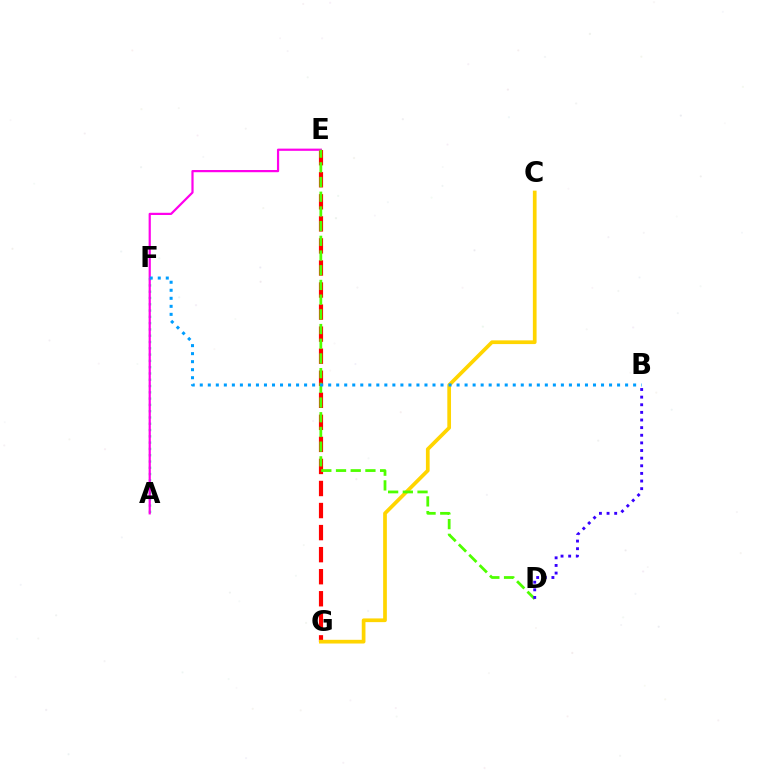{('A', 'F'): [{'color': '#00ff86', 'line_style': 'dotted', 'thickness': 1.71}], ('E', 'G'): [{'color': '#ff0000', 'line_style': 'dashed', 'thickness': 3.0}], ('C', 'G'): [{'color': '#ffd500', 'line_style': 'solid', 'thickness': 2.67}], ('A', 'E'): [{'color': '#ff00ed', 'line_style': 'solid', 'thickness': 1.59}], ('D', 'E'): [{'color': '#4fff00', 'line_style': 'dashed', 'thickness': 2.0}], ('B', 'D'): [{'color': '#3700ff', 'line_style': 'dotted', 'thickness': 2.07}], ('B', 'F'): [{'color': '#009eff', 'line_style': 'dotted', 'thickness': 2.18}]}